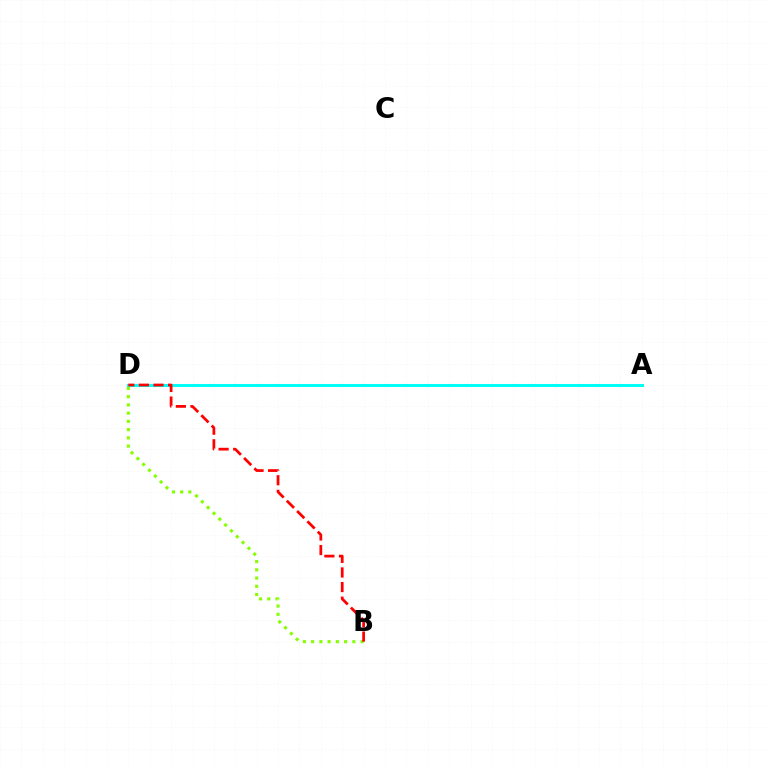{('A', 'D'): [{'color': '#7200ff', 'line_style': 'dotted', 'thickness': 2.19}, {'color': '#00fff6', 'line_style': 'solid', 'thickness': 2.16}], ('B', 'D'): [{'color': '#84ff00', 'line_style': 'dotted', 'thickness': 2.24}, {'color': '#ff0000', 'line_style': 'dashed', 'thickness': 1.98}]}